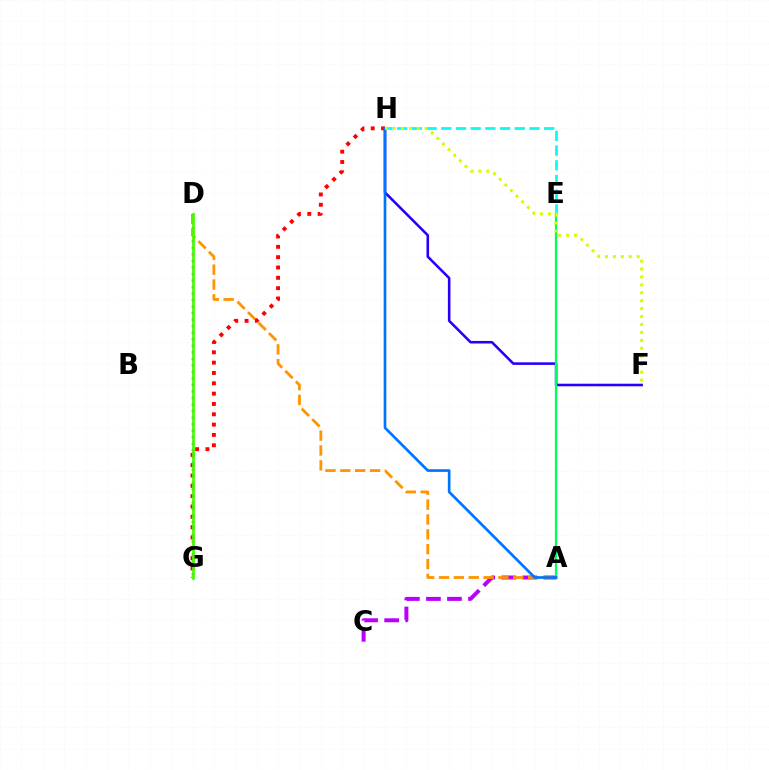{('A', 'C'): [{'color': '#b900ff', 'line_style': 'dashed', 'thickness': 2.86}], ('D', 'G'): [{'color': '#ff00ac', 'line_style': 'dotted', 'thickness': 1.77}, {'color': '#3dff00', 'line_style': 'solid', 'thickness': 1.95}], ('A', 'D'): [{'color': '#ff9400', 'line_style': 'dashed', 'thickness': 2.02}], ('F', 'H'): [{'color': '#2500ff', 'line_style': 'solid', 'thickness': 1.85}, {'color': '#d1ff00', 'line_style': 'dotted', 'thickness': 2.16}], ('A', 'E'): [{'color': '#00ff5c', 'line_style': 'solid', 'thickness': 1.64}], ('G', 'H'): [{'color': '#ff0000', 'line_style': 'dotted', 'thickness': 2.81}], ('A', 'H'): [{'color': '#0074ff', 'line_style': 'solid', 'thickness': 1.92}], ('E', 'H'): [{'color': '#00fff6', 'line_style': 'dashed', 'thickness': 2.0}]}